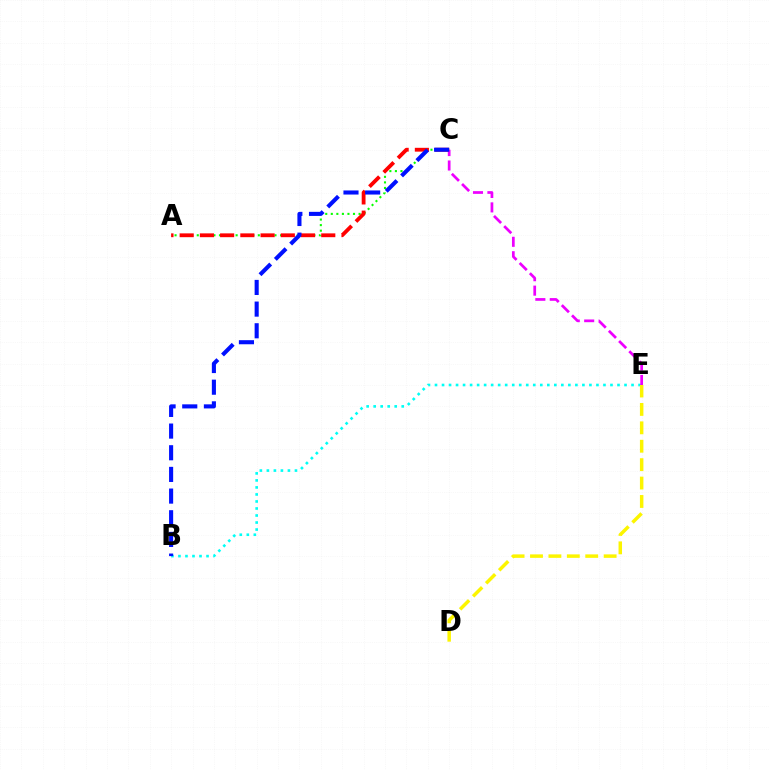{('B', 'E'): [{'color': '#00fff6', 'line_style': 'dotted', 'thickness': 1.91}], ('A', 'C'): [{'color': '#08ff00', 'line_style': 'dotted', 'thickness': 1.51}, {'color': '#ff0000', 'line_style': 'dashed', 'thickness': 2.75}], ('C', 'E'): [{'color': '#ee00ff', 'line_style': 'dashed', 'thickness': 1.96}], ('D', 'E'): [{'color': '#fcf500', 'line_style': 'dashed', 'thickness': 2.5}], ('B', 'C'): [{'color': '#0010ff', 'line_style': 'dashed', 'thickness': 2.94}]}